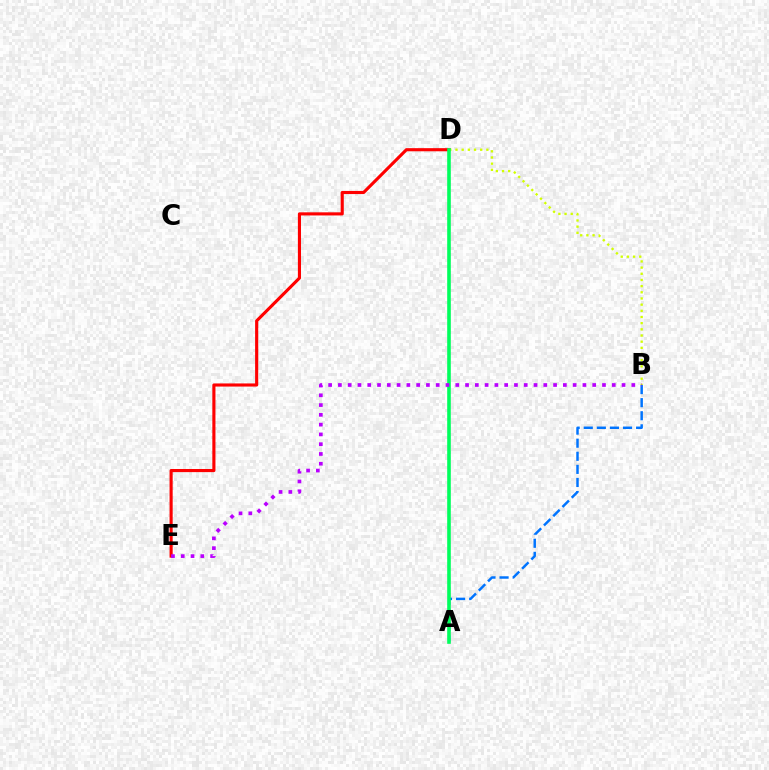{('D', 'E'): [{'color': '#ff0000', 'line_style': 'solid', 'thickness': 2.25}], ('B', 'D'): [{'color': '#d1ff00', 'line_style': 'dotted', 'thickness': 1.68}], ('A', 'B'): [{'color': '#0074ff', 'line_style': 'dashed', 'thickness': 1.78}], ('A', 'D'): [{'color': '#00ff5c', 'line_style': 'solid', 'thickness': 2.6}], ('B', 'E'): [{'color': '#b900ff', 'line_style': 'dotted', 'thickness': 2.66}]}